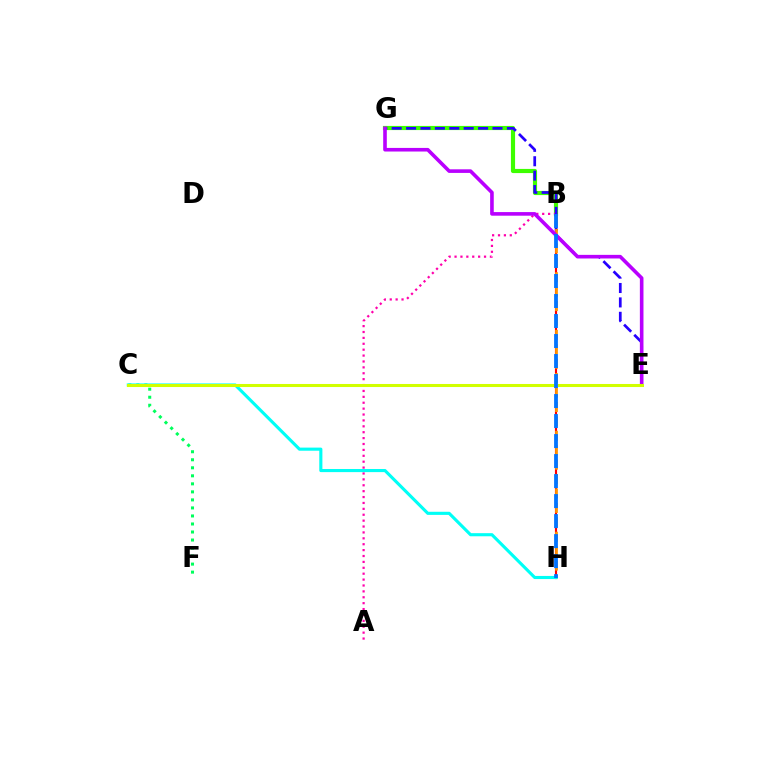{('B', 'G'): [{'color': '#3dff00', 'line_style': 'solid', 'thickness': 3.0}], ('C', 'F'): [{'color': '#00ff5c', 'line_style': 'dotted', 'thickness': 2.18}], ('B', 'H'): [{'color': '#ff0000', 'line_style': 'solid', 'thickness': 1.54}, {'color': '#ff9400', 'line_style': 'dashed', 'thickness': 1.96}, {'color': '#0074ff', 'line_style': 'dashed', 'thickness': 2.72}], ('A', 'B'): [{'color': '#ff00ac', 'line_style': 'dotted', 'thickness': 1.6}], ('E', 'G'): [{'color': '#2500ff', 'line_style': 'dashed', 'thickness': 1.96}, {'color': '#b900ff', 'line_style': 'solid', 'thickness': 2.6}], ('C', 'H'): [{'color': '#00fff6', 'line_style': 'solid', 'thickness': 2.25}], ('C', 'E'): [{'color': '#d1ff00', 'line_style': 'solid', 'thickness': 2.2}]}